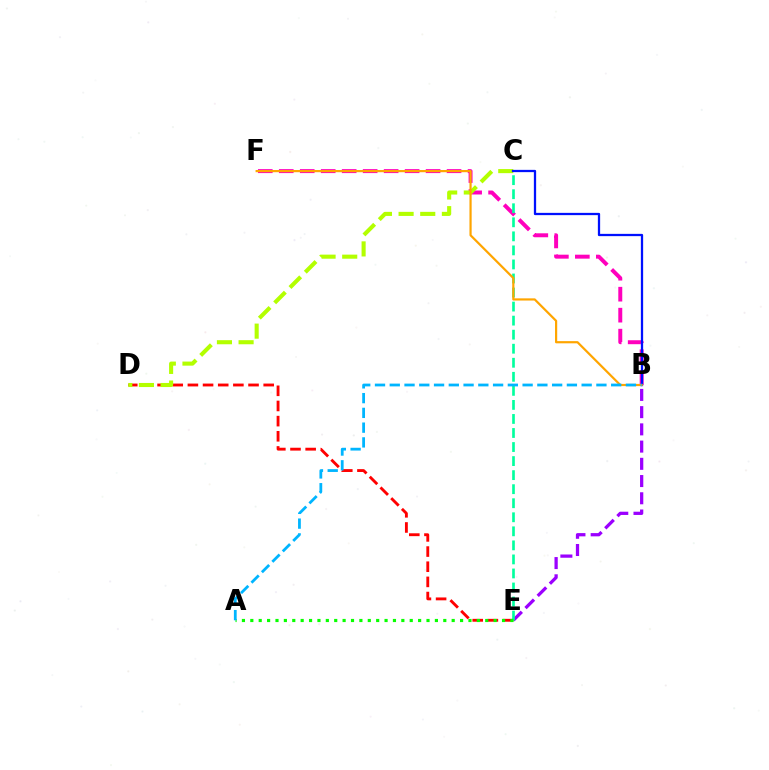{('B', 'E'): [{'color': '#9b00ff', 'line_style': 'dashed', 'thickness': 2.34}], ('B', 'F'): [{'color': '#ff00bd', 'line_style': 'dashed', 'thickness': 2.85}, {'color': '#ffa500', 'line_style': 'solid', 'thickness': 1.58}], ('D', 'E'): [{'color': '#ff0000', 'line_style': 'dashed', 'thickness': 2.06}], ('C', 'E'): [{'color': '#00ff9d', 'line_style': 'dashed', 'thickness': 1.91}], ('C', 'D'): [{'color': '#b3ff00', 'line_style': 'dashed', 'thickness': 2.94}], ('A', 'E'): [{'color': '#08ff00', 'line_style': 'dotted', 'thickness': 2.28}], ('B', 'C'): [{'color': '#0010ff', 'line_style': 'solid', 'thickness': 1.64}], ('A', 'B'): [{'color': '#00b5ff', 'line_style': 'dashed', 'thickness': 2.01}]}